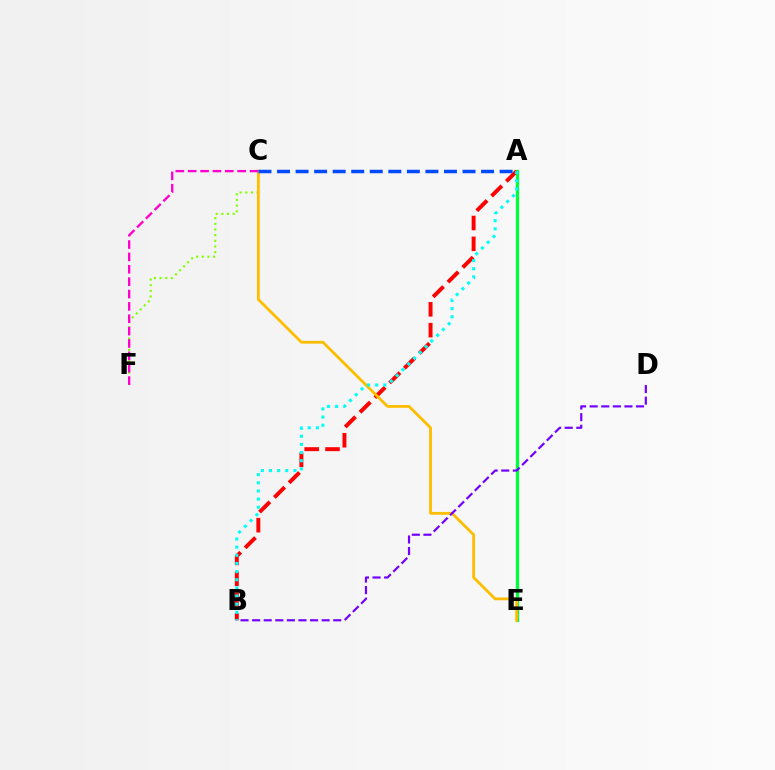{('A', 'E'): [{'color': '#00ff39', 'line_style': 'solid', 'thickness': 2.33}], ('A', 'B'): [{'color': '#ff0000', 'line_style': 'dashed', 'thickness': 2.83}, {'color': '#00fff6', 'line_style': 'dotted', 'thickness': 2.21}], ('C', 'F'): [{'color': '#84ff00', 'line_style': 'dotted', 'thickness': 1.54}, {'color': '#ff00cf', 'line_style': 'dashed', 'thickness': 1.68}], ('C', 'E'): [{'color': '#ffbd00', 'line_style': 'solid', 'thickness': 2.01}], ('B', 'D'): [{'color': '#7200ff', 'line_style': 'dashed', 'thickness': 1.57}], ('A', 'C'): [{'color': '#004bff', 'line_style': 'dashed', 'thickness': 2.52}]}